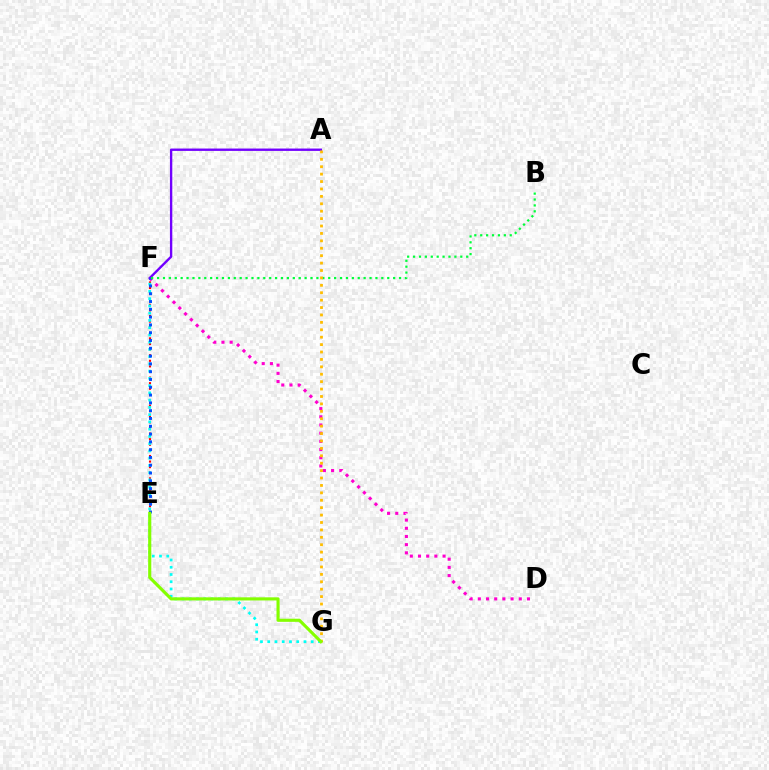{('D', 'F'): [{'color': '#ff00cf', 'line_style': 'dotted', 'thickness': 2.22}], ('E', 'F'): [{'color': '#ff0000', 'line_style': 'dotted', 'thickness': 1.52}, {'color': '#004bff', 'line_style': 'dotted', 'thickness': 2.12}], ('F', 'G'): [{'color': '#00fff6', 'line_style': 'dotted', 'thickness': 1.97}], ('A', 'F'): [{'color': '#7200ff', 'line_style': 'solid', 'thickness': 1.7}], ('B', 'F'): [{'color': '#00ff39', 'line_style': 'dotted', 'thickness': 1.6}], ('A', 'G'): [{'color': '#ffbd00', 'line_style': 'dotted', 'thickness': 2.01}], ('E', 'G'): [{'color': '#84ff00', 'line_style': 'solid', 'thickness': 2.25}]}